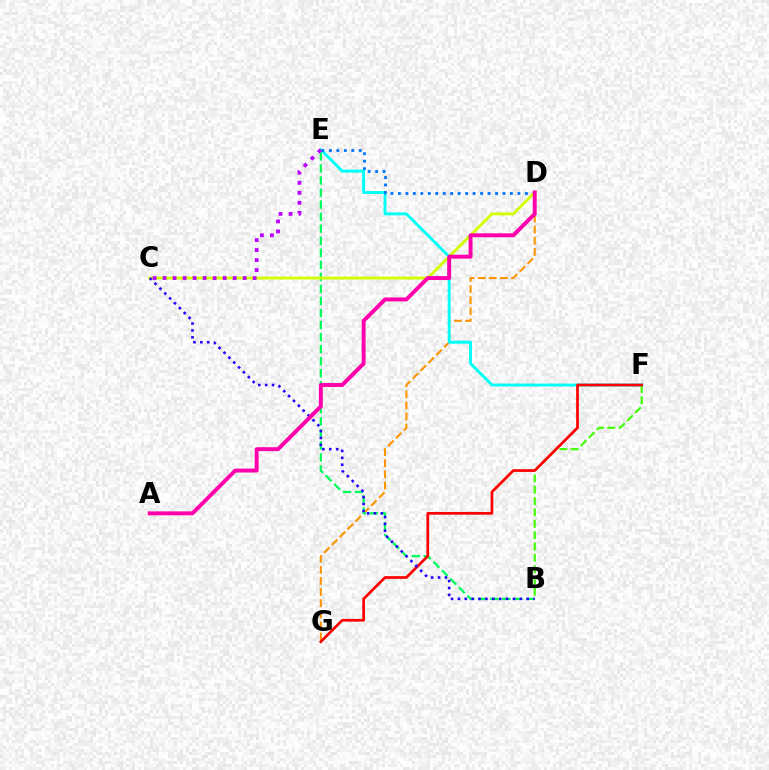{('D', 'G'): [{'color': '#ff9400', 'line_style': 'dashed', 'thickness': 1.51}], ('B', 'E'): [{'color': '#00ff5c', 'line_style': 'dashed', 'thickness': 1.64}], ('E', 'F'): [{'color': '#00fff6', 'line_style': 'solid', 'thickness': 2.1}], ('D', 'E'): [{'color': '#0074ff', 'line_style': 'dotted', 'thickness': 2.03}], ('C', 'D'): [{'color': '#d1ff00', 'line_style': 'solid', 'thickness': 2.02}], ('C', 'E'): [{'color': '#b900ff', 'line_style': 'dotted', 'thickness': 2.72}], ('B', 'F'): [{'color': '#3dff00', 'line_style': 'dashed', 'thickness': 1.54}], ('F', 'G'): [{'color': '#ff0000', 'line_style': 'solid', 'thickness': 1.96}], ('B', 'C'): [{'color': '#2500ff', 'line_style': 'dotted', 'thickness': 1.87}], ('A', 'D'): [{'color': '#ff00ac', 'line_style': 'solid', 'thickness': 2.83}]}